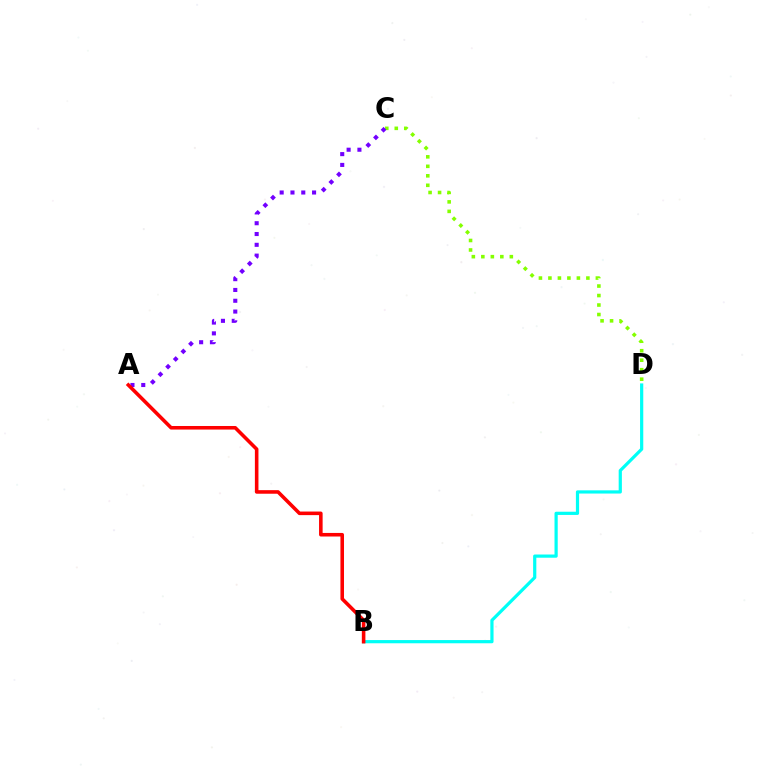{('B', 'D'): [{'color': '#00fff6', 'line_style': 'solid', 'thickness': 2.31}], ('C', 'D'): [{'color': '#84ff00', 'line_style': 'dotted', 'thickness': 2.58}], ('A', 'C'): [{'color': '#7200ff', 'line_style': 'dotted', 'thickness': 2.93}], ('A', 'B'): [{'color': '#ff0000', 'line_style': 'solid', 'thickness': 2.57}]}